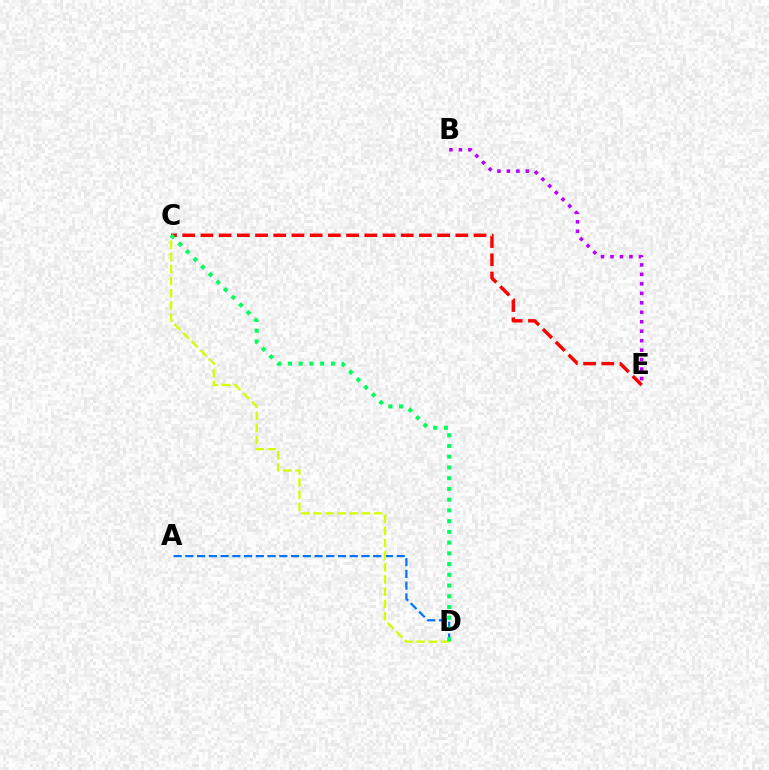{('A', 'D'): [{'color': '#0074ff', 'line_style': 'dashed', 'thickness': 1.59}], ('C', 'E'): [{'color': '#ff0000', 'line_style': 'dashed', 'thickness': 2.47}], ('C', 'D'): [{'color': '#d1ff00', 'line_style': 'dashed', 'thickness': 1.65}, {'color': '#00ff5c', 'line_style': 'dotted', 'thickness': 2.92}], ('B', 'E'): [{'color': '#b900ff', 'line_style': 'dotted', 'thickness': 2.57}]}